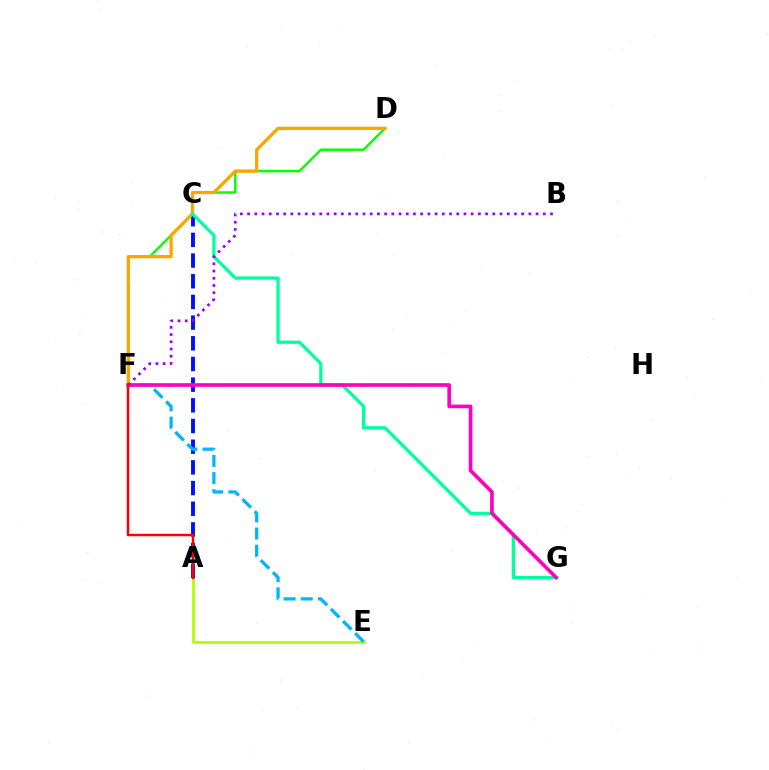{('D', 'F'): [{'color': '#08ff00', 'line_style': 'solid', 'thickness': 1.75}, {'color': '#ffa500', 'line_style': 'solid', 'thickness': 2.35}], ('A', 'E'): [{'color': '#b3ff00', 'line_style': 'solid', 'thickness': 2.02}], ('A', 'C'): [{'color': '#0010ff', 'line_style': 'dashed', 'thickness': 2.81}], ('E', 'F'): [{'color': '#00b5ff', 'line_style': 'dashed', 'thickness': 2.33}], ('C', 'G'): [{'color': '#00ff9d', 'line_style': 'solid', 'thickness': 2.33}], ('F', 'G'): [{'color': '#ff00bd', 'line_style': 'solid', 'thickness': 2.62}], ('B', 'F'): [{'color': '#9b00ff', 'line_style': 'dotted', 'thickness': 1.96}], ('A', 'F'): [{'color': '#ff0000', 'line_style': 'solid', 'thickness': 1.78}]}